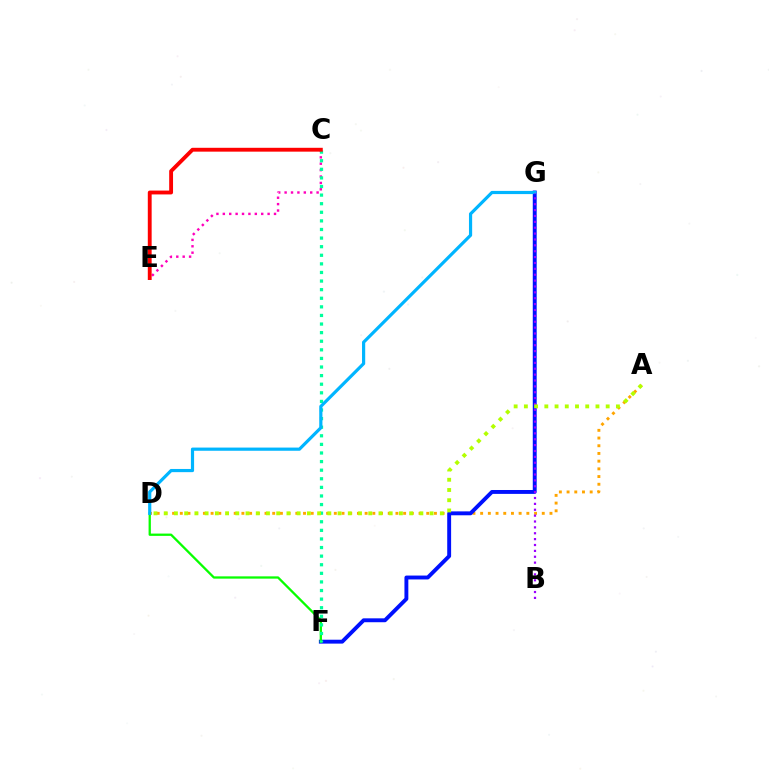{('A', 'D'): [{'color': '#ffa500', 'line_style': 'dotted', 'thickness': 2.09}, {'color': '#b3ff00', 'line_style': 'dotted', 'thickness': 2.78}], ('F', 'G'): [{'color': '#0010ff', 'line_style': 'solid', 'thickness': 2.8}], ('D', 'F'): [{'color': '#08ff00', 'line_style': 'solid', 'thickness': 1.65}], ('C', 'E'): [{'color': '#ff00bd', 'line_style': 'dotted', 'thickness': 1.74}, {'color': '#ff0000', 'line_style': 'solid', 'thickness': 2.77}], ('C', 'F'): [{'color': '#00ff9d', 'line_style': 'dotted', 'thickness': 2.34}], ('D', 'G'): [{'color': '#00b5ff', 'line_style': 'solid', 'thickness': 2.29}], ('B', 'G'): [{'color': '#9b00ff', 'line_style': 'dotted', 'thickness': 1.6}]}